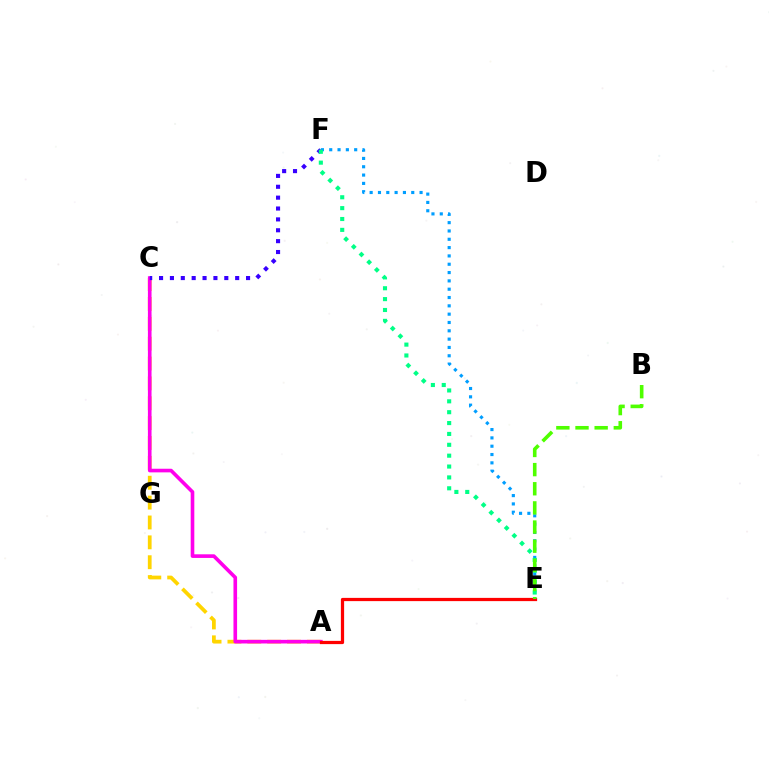{('A', 'C'): [{'color': '#ffd500', 'line_style': 'dashed', 'thickness': 2.7}, {'color': '#ff00ed', 'line_style': 'solid', 'thickness': 2.61}], ('C', 'F'): [{'color': '#3700ff', 'line_style': 'dotted', 'thickness': 2.95}], ('A', 'E'): [{'color': '#ff0000', 'line_style': 'solid', 'thickness': 2.33}], ('E', 'F'): [{'color': '#009eff', 'line_style': 'dotted', 'thickness': 2.26}, {'color': '#00ff86', 'line_style': 'dotted', 'thickness': 2.95}], ('B', 'E'): [{'color': '#4fff00', 'line_style': 'dashed', 'thickness': 2.6}]}